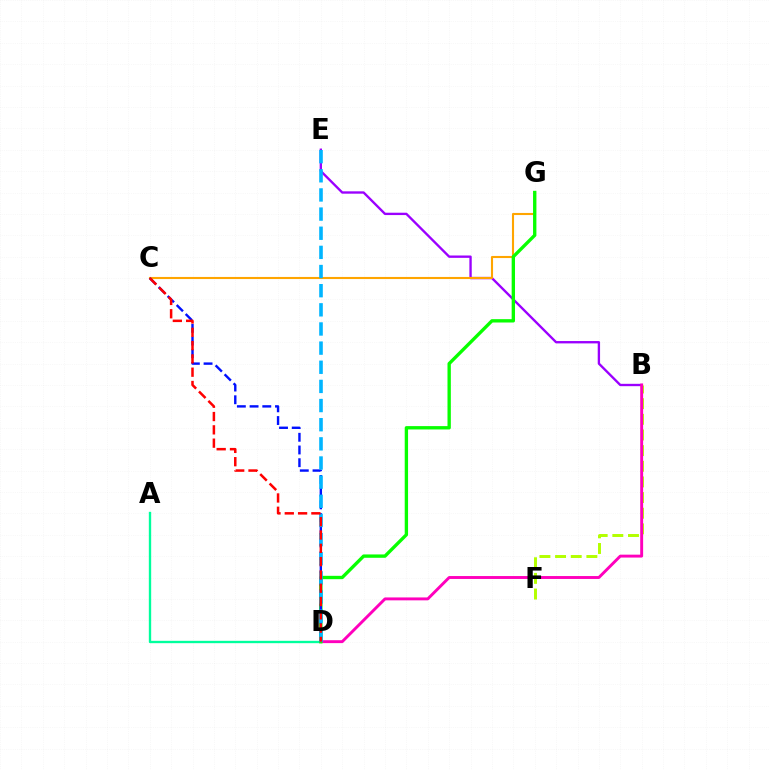{('B', 'E'): [{'color': '#9b00ff', 'line_style': 'solid', 'thickness': 1.69}], ('C', 'G'): [{'color': '#ffa500', 'line_style': 'solid', 'thickness': 1.52}], ('A', 'D'): [{'color': '#00ff9d', 'line_style': 'solid', 'thickness': 1.69}], ('B', 'F'): [{'color': '#b3ff00', 'line_style': 'dashed', 'thickness': 2.13}], ('B', 'D'): [{'color': '#ff00bd', 'line_style': 'solid', 'thickness': 2.1}], ('D', 'G'): [{'color': '#08ff00', 'line_style': 'solid', 'thickness': 2.41}], ('C', 'D'): [{'color': '#0010ff', 'line_style': 'dashed', 'thickness': 1.73}, {'color': '#ff0000', 'line_style': 'dashed', 'thickness': 1.81}], ('D', 'E'): [{'color': '#00b5ff', 'line_style': 'dashed', 'thickness': 2.6}]}